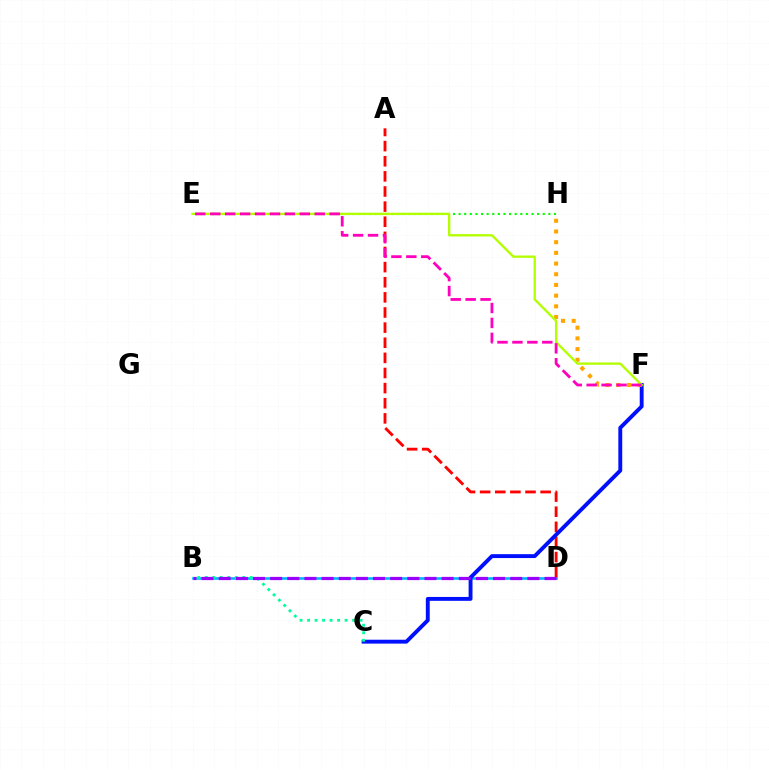{('B', 'D'): [{'color': '#00b5ff', 'line_style': 'solid', 'thickness': 1.88}, {'color': '#9b00ff', 'line_style': 'dashed', 'thickness': 2.33}], ('A', 'D'): [{'color': '#ff0000', 'line_style': 'dashed', 'thickness': 2.05}], ('C', 'F'): [{'color': '#0010ff', 'line_style': 'solid', 'thickness': 2.8}], ('F', 'H'): [{'color': '#ffa500', 'line_style': 'dotted', 'thickness': 2.9}], ('E', 'H'): [{'color': '#08ff00', 'line_style': 'dotted', 'thickness': 1.52}], ('B', 'C'): [{'color': '#00ff9d', 'line_style': 'dotted', 'thickness': 2.04}], ('E', 'F'): [{'color': '#b3ff00', 'line_style': 'solid', 'thickness': 1.68}, {'color': '#ff00bd', 'line_style': 'dashed', 'thickness': 2.03}]}